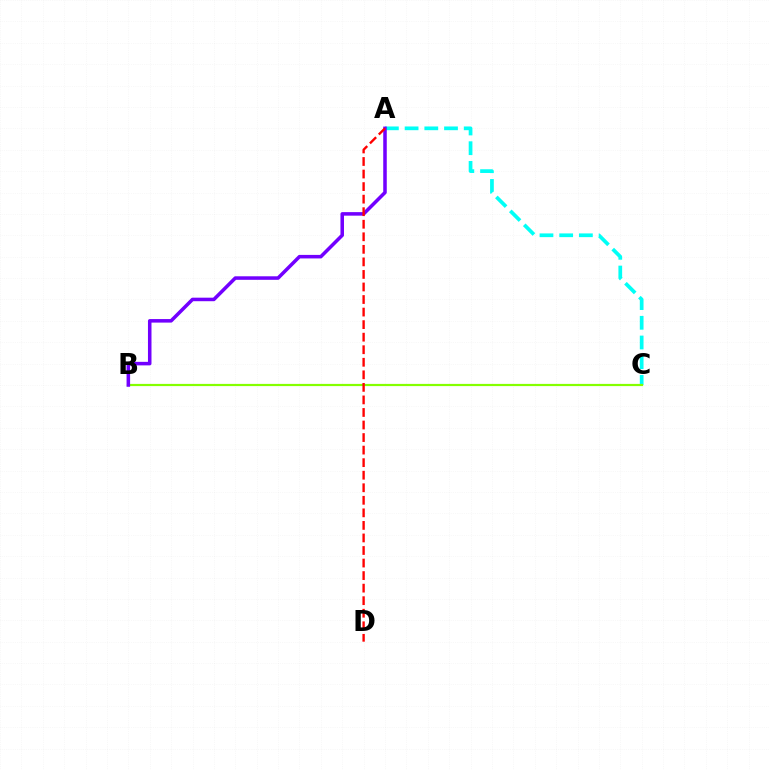{('A', 'C'): [{'color': '#00fff6', 'line_style': 'dashed', 'thickness': 2.68}], ('B', 'C'): [{'color': '#84ff00', 'line_style': 'solid', 'thickness': 1.59}], ('A', 'B'): [{'color': '#7200ff', 'line_style': 'solid', 'thickness': 2.54}], ('A', 'D'): [{'color': '#ff0000', 'line_style': 'dashed', 'thickness': 1.7}]}